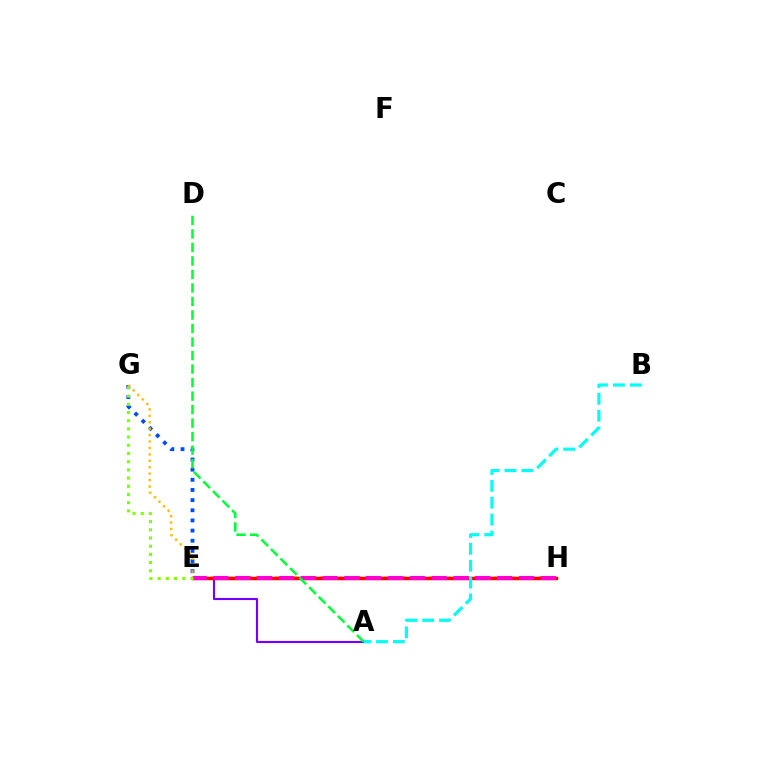{('A', 'E'): [{'color': '#7200ff', 'line_style': 'solid', 'thickness': 1.54}], ('E', 'G'): [{'color': '#004bff', 'line_style': 'dotted', 'thickness': 2.76}, {'color': '#84ff00', 'line_style': 'dotted', 'thickness': 2.23}], ('G', 'H'): [{'color': '#ffbd00', 'line_style': 'dotted', 'thickness': 1.74}], ('E', 'H'): [{'color': '#ff0000', 'line_style': 'solid', 'thickness': 2.49}, {'color': '#ff00cf', 'line_style': 'dashed', 'thickness': 2.97}], ('A', 'B'): [{'color': '#00fff6', 'line_style': 'dashed', 'thickness': 2.29}], ('A', 'D'): [{'color': '#00ff39', 'line_style': 'dashed', 'thickness': 1.84}]}